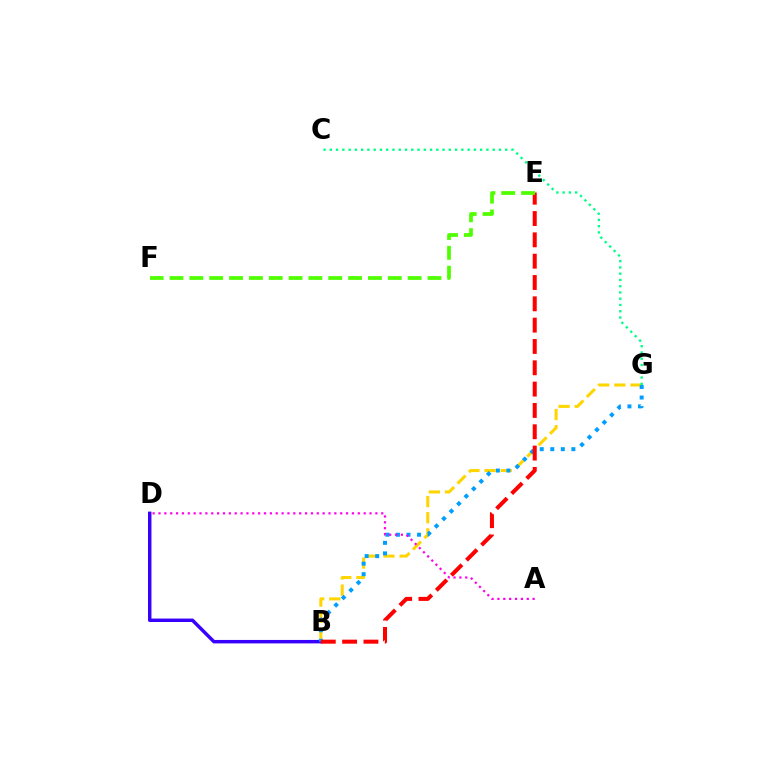{('B', 'G'): [{'color': '#ffd500', 'line_style': 'dashed', 'thickness': 2.2}, {'color': '#009eff', 'line_style': 'dotted', 'thickness': 2.86}], ('B', 'D'): [{'color': '#3700ff', 'line_style': 'solid', 'thickness': 2.48}], ('A', 'D'): [{'color': '#ff00ed', 'line_style': 'dotted', 'thickness': 1.59}], ('C', 'G'): [{'color': '#00ff86', 'line_style': 'dotted', 'thickness': 1.7}], ('B', 'E'): [{'color': '#ff0000', 'line_style': 'dashed', 'thickness': 2.9}], ('E', 'F'): [{'color': '#4fff00', 'line_style': 'dashed', 'thickness': 2.7}]}